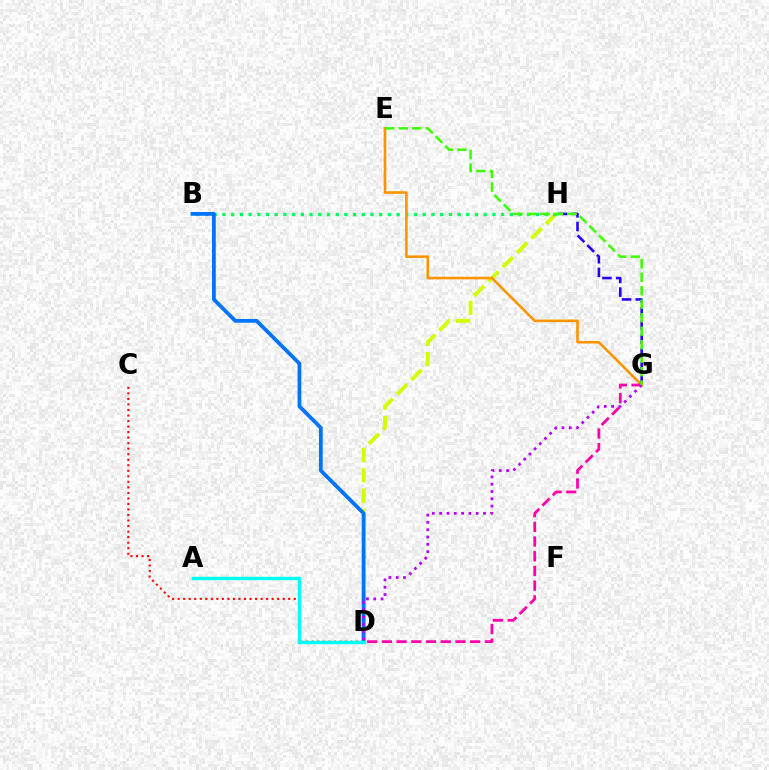{('G', 'H'): [{'color': '#2500ff', 'line_style': 'dashed', 'thickness': 1.86}], ('D', 'H'): [{'color': '#d1ff00', 'line_style': 'dashed', 'thickness': 2.77}], ('B', 'H'): [{'color': '#00ff5c', 'line_style': 'dotted', 'thickness': 2.37}], ('C', 'D'): [{'color': '#ff0000', 'line_style': 'dotted', 'thickness': 1.5}], ('B', 'D'): [{'color': '#0074ff', 'line_style': 'solid', 'thickness': 2.71}], ('E', 'G'): [{'color': '#ff9400', 'line_style': 'solid', 'thickness': 1.87}, {'color': '#3dff00', 'line_style': 'dashed', 'thickness': 1.83}], ('D', 'G'): [{'color': '#ff00ac', 'line_style': 'dashed', 'thickness': 2.0}, {'color': '#b900ff', 'line_style': 'dotted', 'thickness': 1.99}], ('A', 'D'): [{'color': '#00fff6', 'line_style': 'solid', 'thickness': 2.47}]}